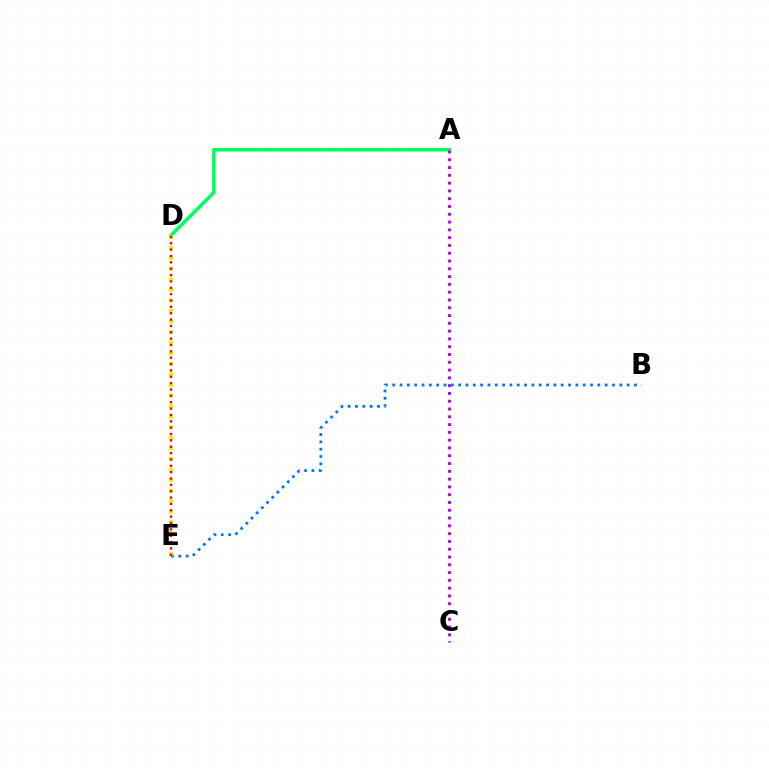{('A', 'D'): [{'color': '#00ff5c', 'line_style': 'solid', 'thickness': 2.56}], ('B', 'E'): [{'color': '#0074ff', 'line_style': 'dotted', 'thickness': 1.99}], ('D', 'E'): [{'color': '#d1ff00', 'line_style': 'dotted', 'thickness': 2.87}, {'color': '#ff0000', 'line_style': 'dotted', 'thickness': 1.73}], ('A', 'C'): [{'color': '#b900ff', 'line_style': 'dotted', 'thickness': 2.12}]}